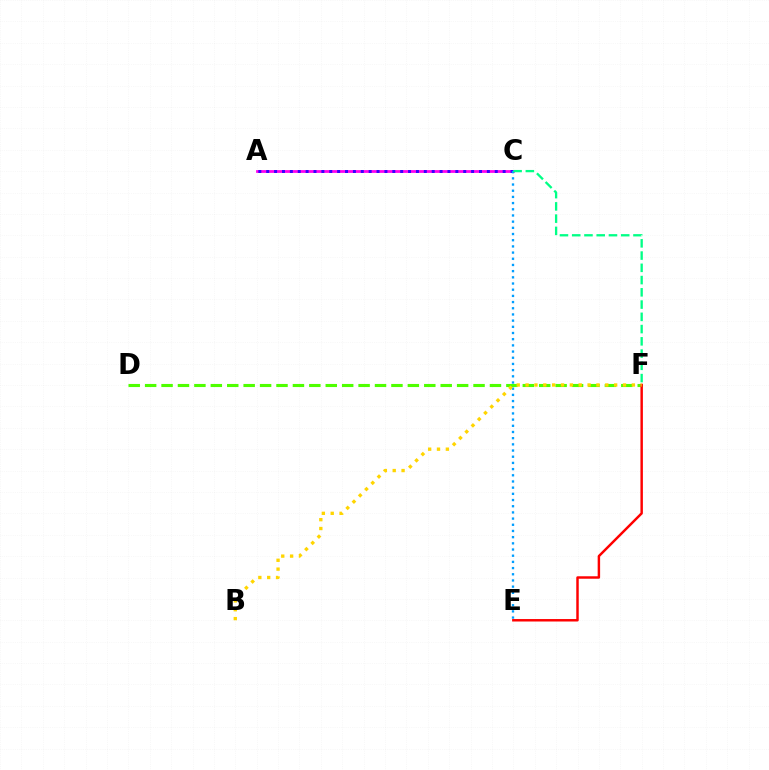{('D', 'F'): [{'color': '#4fff00', 'line_style': 'dashed', 'thickness': 2.23}], ('E', 'F'): [{'color': '#ff0000', 'line_style': 'solid', 'thickness': 1.77}], ('A', 'C'): [{'color': '#ff00ed', 'line_style': 'solid', 'thickness': 1.99}, {'color': '#3700ff', 'line_style': 'dotted', 'thickness': 2.14}], ('C', 'E'): [{'color': '#009eff', 'line_style': 'dotted', 'thickness': 1.68}], ('C', 'F'): [{'color': '#00ff86', 'line_style': 'dashed', 'thickness': 1.66}], ('B', 'F'): [{'color': '#ffd500', 'line_style': 'dotted', 'thickness': 2.41}]}